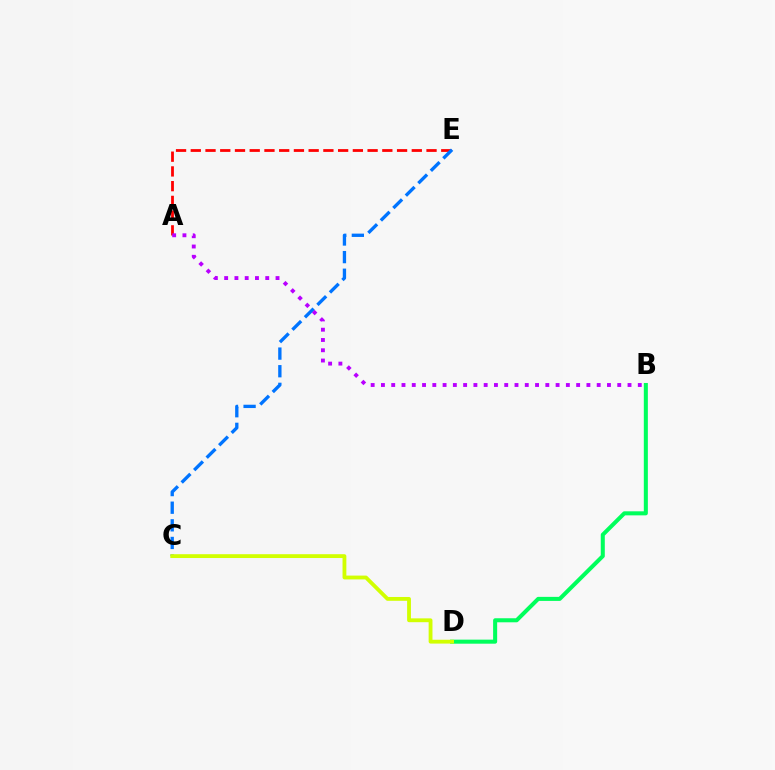{('B', 'D'): [{'color': '#00ff5c', 'line_style': 'solid', 'thickness': 2.91}], ('A', 'E'): [{'color': '#ff0000', 'line_style': 'dashed', 'thickness': 2.0}], ('C', 'E'): [{'color': '#0074ff', 'line_style': 'dashed', 'thickness': 2.39}], ('A', 'B'): [{'color': '#b900ff', 'line_style': 'dotted', 'thickness': 2.79}], ('C', 'D'): [{'color': '#d1ff00', 'line_style': 'solid', 'thickness': 2.75}]}